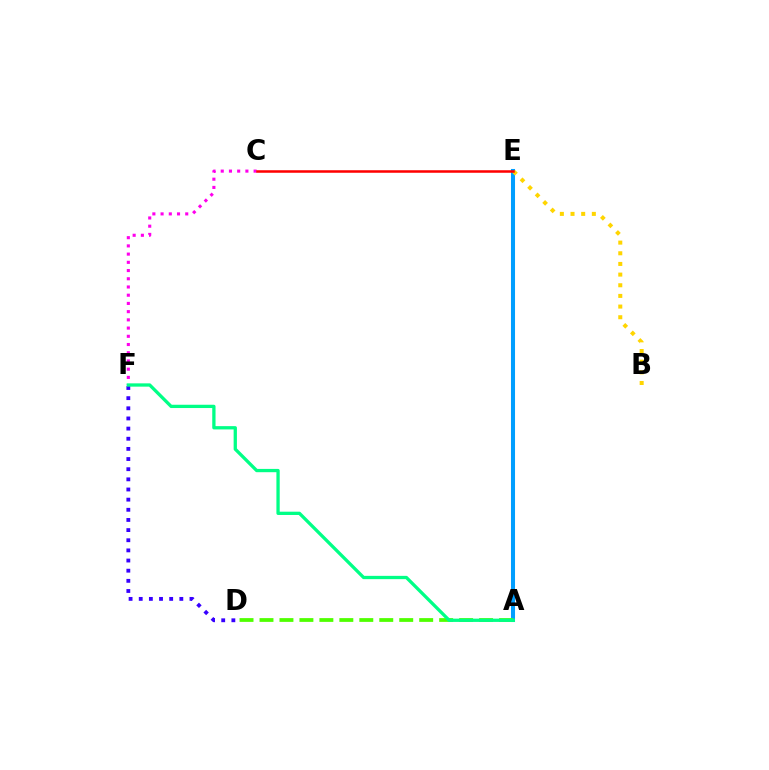{('C', 'F'): [{'color': '#ff00ed', 'line_style': 'dotted', 'thickness': 2.23}], ('A', 'E'): [{'color': '#009eff', 'line_style': 'solid', 'thickness': 2.92}], ('D', 'F'): [{'color': '#3700ff', 'line_style': 'dotted', 'thickness': 2.76}], ('B', 'E'): [{'color': '#ffd500', 'line_style': 'dotted', 'thickness': 2.9}], ('A', 'D'): [{'color': '#4fff00', 'line_style': 'dashed', 'thickness': 2.71}], ('A', 'F'): [{'color': '#00ff86', 'line_style': 'solid', 'thickness': 2.37}], ('C', 'E'): [{'color': '#ff0000', 'line_style': 'solid', 'thickness': 1.82}]}